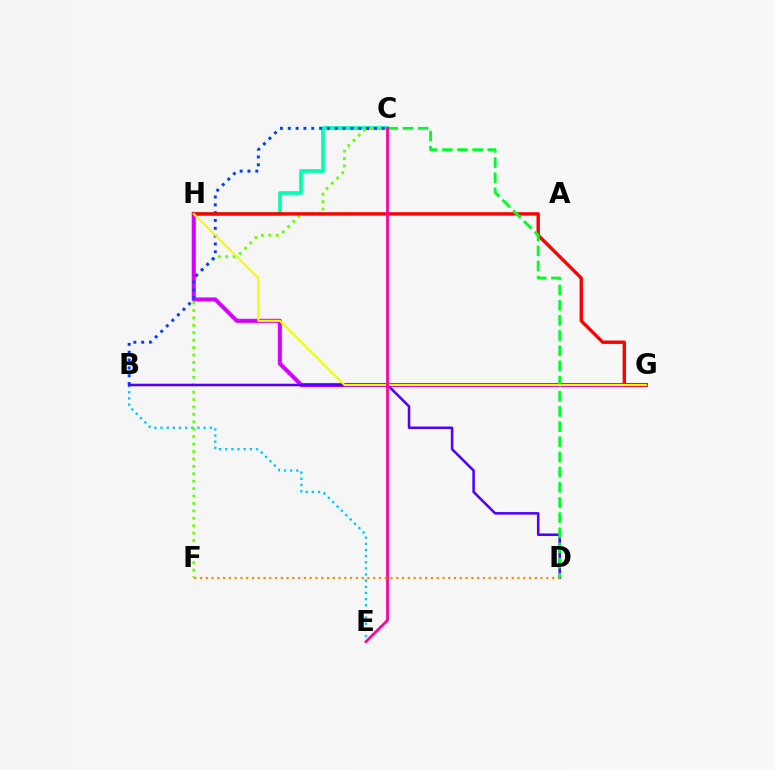{('B', 'E'): [{'color': '#00c7ff', 'line_style': 'dotted', 'thickness': 1.67}], ('C', 'H'): [{'color': '#00ffaf', 'line_style': 'solid', 'thickness': 2.63}], ('C', 'F'): [{'color': '#66ff00', 'line_style': 'dotted', 'thickness': 2.02}], ('G', 'H'): [{'color': '#d600ff', 'line_style': 'solid', 'thickness': 2.92}, {'color': '#ff0000', 'line_style': 'solid', 'thickness': 2.43}, {'color': '#eeff00', 'line_style': 'solid', 'thickness': 1.51}], ('B', 'C'): [{'color': '#003fff', 'line_style': 'dotted', 'thickness': 2.13}], ('B', 'D'): [{'color': '#4f00ff', 'line_style': 'solid', 'thickness': 1.83}], ('C', 'D'): [{'color': '#00ff27', 'line_style': 'dashed', 'thickness': 2.06}], ('C', 'E'): [{'color': '#ff00a0', 'line_style': 'solid', 'thickness': 1.97}], ('D', 'F'): [{'color': '#ff8800', 'line_style': 'dotted', 'thickness': 1.57}]}